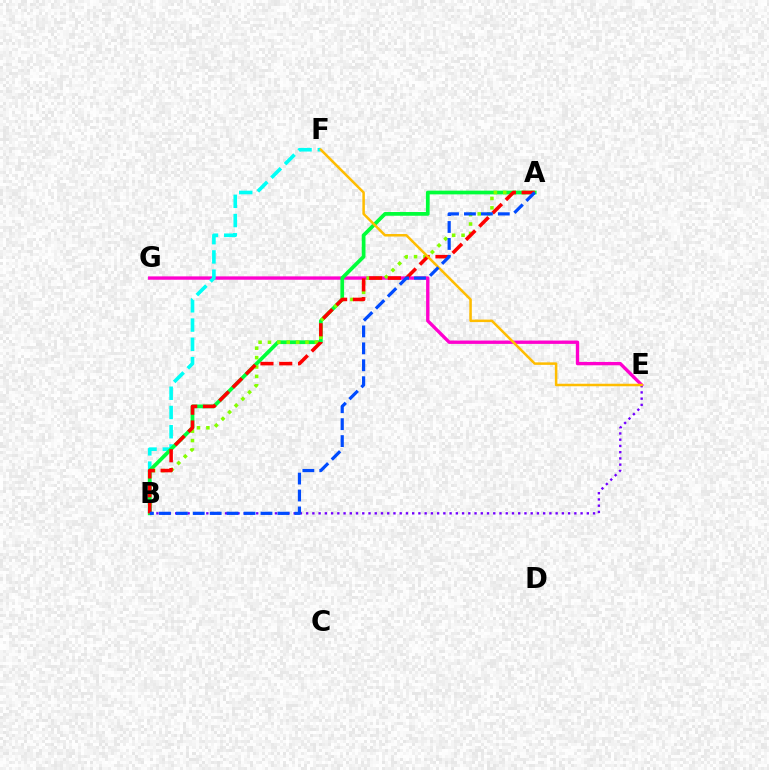{('E', 'G'): [{'color': '#ff00cf', 'line_style': 'solid', 'thickness': 2.41}], ('B', 'F'): [{'color': '#00fff6', 'line_style': 'dashed', 'thickness': 2.62}], ('A', 'B'): [{'color': '#00ff39', 'line_style': 'solid', 'thickness': 2.68}, {'color': '#84ff00', 'line_style': 'dotted', 'thickness': 2.55}, {'color': '#ff0000', 'line_style': 'dashed', 'thickness': 2.55}, {'color': '#004bff', 'line_style': 'dashed', 'thickness': 2.3}], ('B', 'E'): [{'color': '#7200ff', 'line_style': 'dotted', 'thickness': 1.69}], ('E', 'F'): [{'color': '#ffbd00', 'line_style': 'solid', 'thickness': 1.81}]}